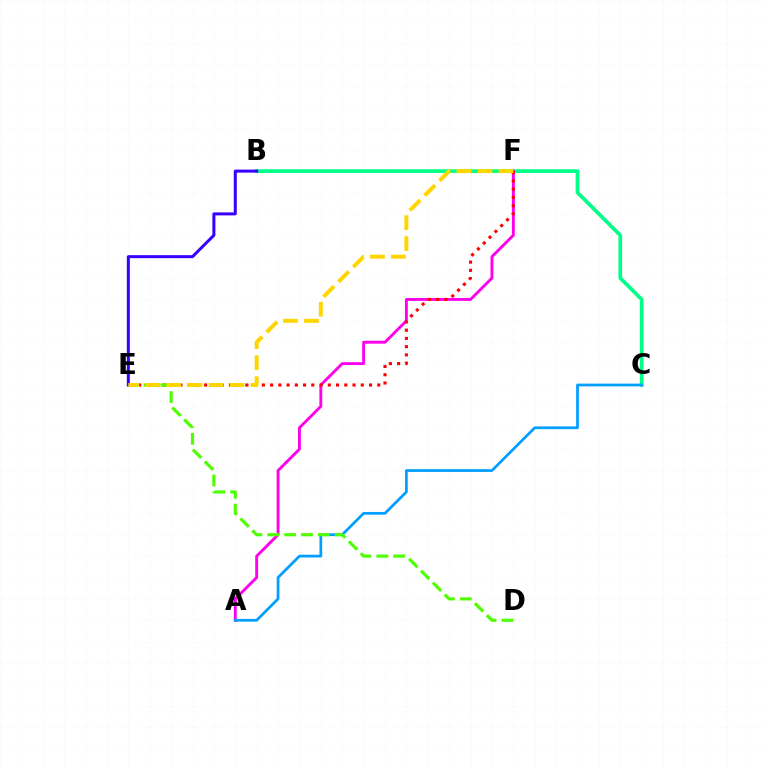{('B', 'C'): [{'color': '#00ff86', 'line_style': 'solid', 'thickness': 2.67}], ('A', 'F'): [{'color': '#ff00ed', 'line_style': 'solid', 'thickness': 2.07}], ('E', 'F'): [{'color': '#ff0000', 'line_style': 'dotted', 'thickness': 2.24}, {'color': '#ffd500', 'line_style': 'dashed', 'thickness': 2.85}], ('A', 'C'): [{'color': '#009eff', 'line_style': 'solid', 'thickness': 1.97}], ('D', 'E'): [{'color': '#4fff00', 'line_style': 'dashed', 'thickness': 2.29}], ('B', 'E'): [{'color': '#3700ff', 'line_style': 'solid', 'thickness': 2.17}]}